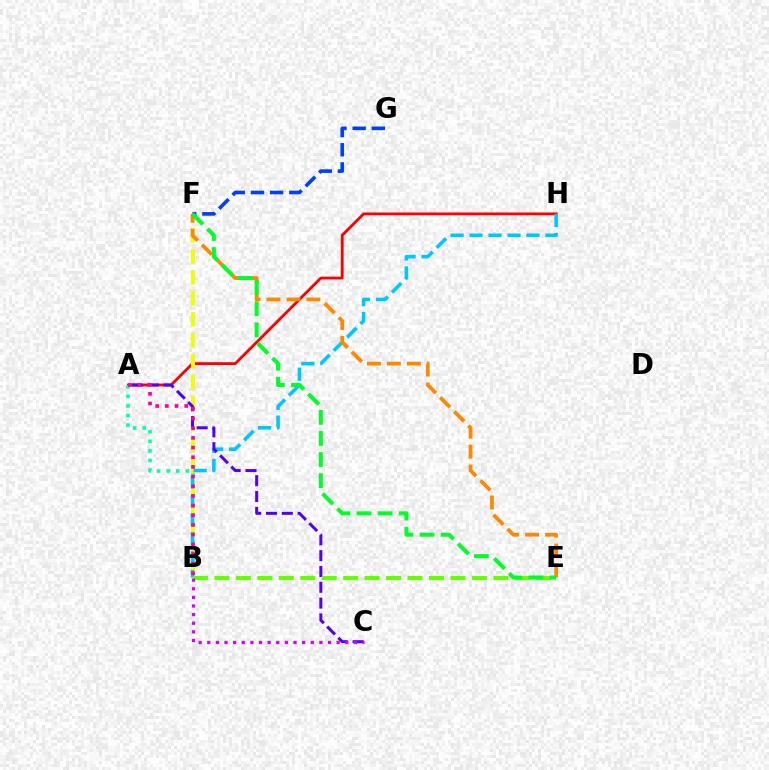{('F', 'G'): [{'color': '#003fff', 'line_style': 'dashed', 'thickness': 2.6}], ('A', 'H'): [{'color': '#ff0000', 'line_style': 'solid', 'thickness': 2.02}], ('A', 'B'): [{'color': '#00ffaf', 'line_style': 'dotted', 'thickness': 2.6}, {'color': '#ff00a0', 'line_style': 'dotted', 'thickness': 2.63}], ('B', 'F'): [{'color': '#eeff00', 'line_style': 'dashed', 'thickness': 2.85}], ('B', 'H'): [{'color': '#00c7ff', 'line_style': 'dashed', 'thickness': 2.58}], ('A', 'C'): [{'color': '#4f00ff', 'line_style': 'dashed', 'thickness': 2.15}], ('E', 'F'): [{'color': '#ff8800', 'line_style': 'dashed', 'thickness': 2.71}, {'color': '#00ff27', 'line_style': 'dashed', 'thickness': 2.87}], ('B', 'E'): [{'color': '#66ff00', 'line_style': 'dashed', 'thickness': 2.91}], ('B', 'C'): [{'color': '#d600ff', 'line_style': 'dotted', 'thickness': 2.34}]}